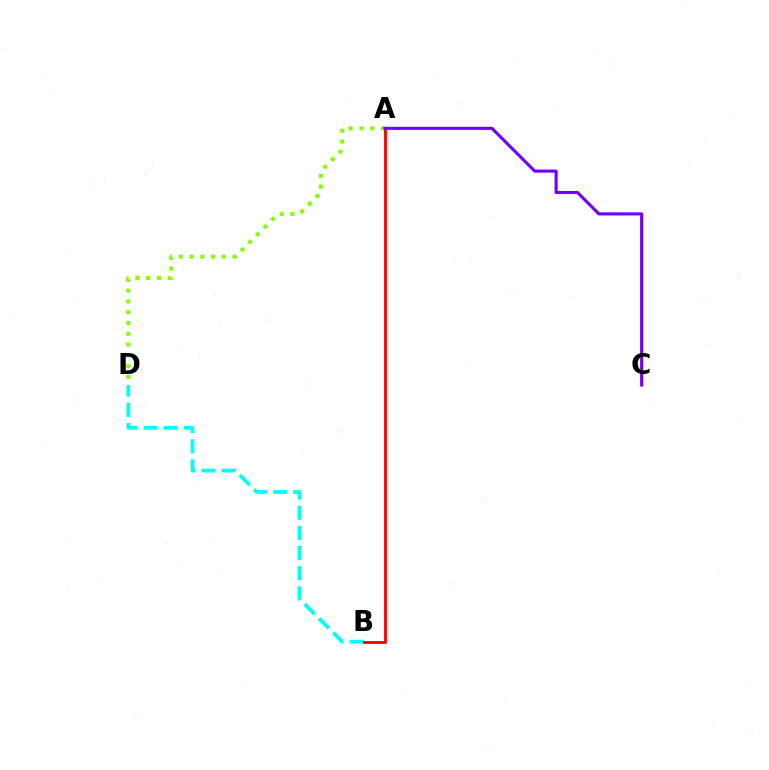{('B', 'D'): [{'color': '#00fff6', 'line_style': 'dashed', 'thickness': 2.73}], ('A', 'D'): [{'color': '#84ff00', 'line_style': 'dotted', 'thickness': 2.93}], ('A', 'B'): [{'color': '#ff0000', 'line_style': 'solid', 'thickness': 2.05}], ('A', 'C'): [{'color': '#7200ff', 'line_style': 'solid', 'thickness': 2.24}]}